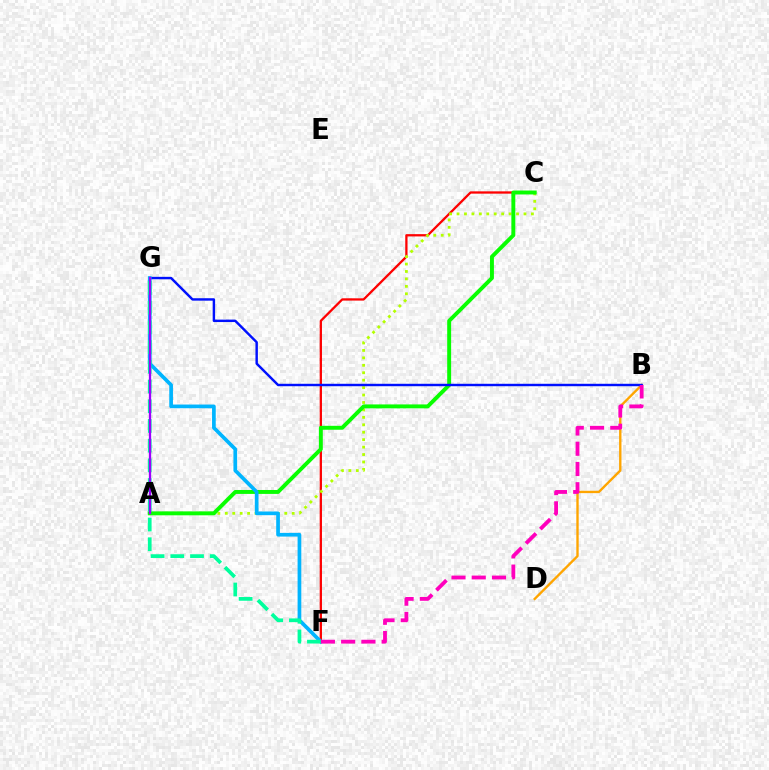{('C', 'F'): [{'color': '#ff0000', 'line_style': 'solid', 'thickness': 1.65}], ('A', 'C'): [{'color': '#b3ff00', 'line_style': 'dotted', 'thickness': 2.02}, {'color': '#08ff00', 'line_style': 'solid', 'thickness': 2.83}], ('B', 'D'): [{'color': '#ffa500', 'line_style': 'solid', 'thickness': 1.7}], ('B', 'G'): [{'color': '#0010ff', 'line_style': 'solid', 'thickness': 1.75}], ('F', 'G'): [{'color': '#00b5ff', 'line_style': 'solid', 'thickness': 2.67}, {'color': '#00ff9d', 'line_style': 'dashed', 'thickness': 2.68}], ('A', 'G'): [{'color': '#9b00ff', 'line_style': 'solid', 'thickness': 1.65}], ('B', 'F'): [{'color': '#ff00bd', 'line_style': 'dashed', 'thickness': 2.75}]}